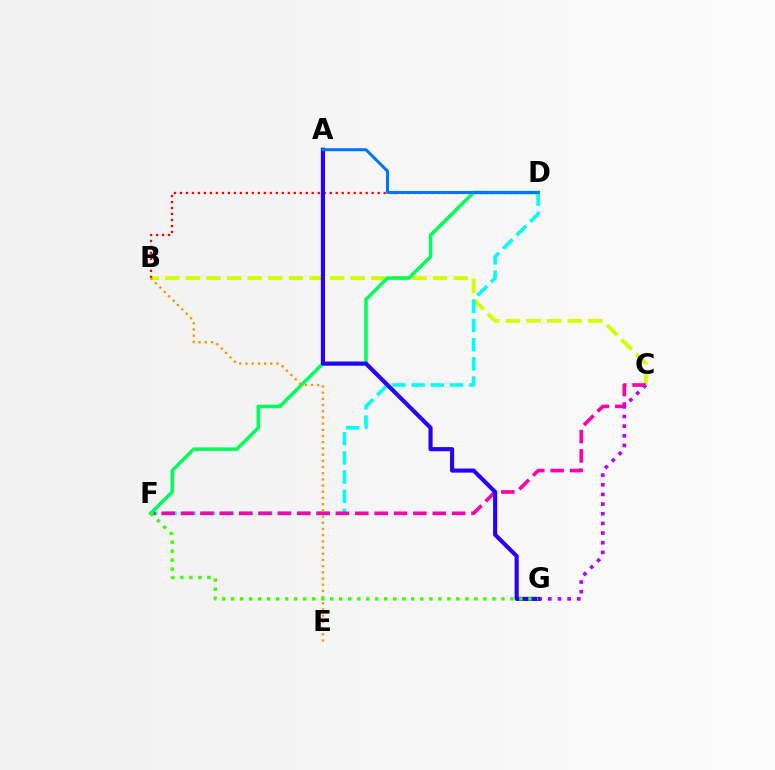{('B', 'C'): [{'color': '#d1ff00', 'line_style': 'dashed', 'thickness': 2.8}], ('D', 'F'): [{'color': '#00fff6', 'line_style': 'dashed', 'thickness': 2.6}, {'color': '#00ff5c', 'line_style': 'solid', 'thickness': 2.55}], ('B', 'D'): [{'color': '#ff0000', 'line_style': 'dotted', 'thickness': 1.63}], ('C', 'F'): [{'color': '#ff00ac', 'line_style': 'dashed', 'thickness': 2.63}], ('C', 'G'): [{'color': '#b900ff', 'line_style': 'dotted', 'thickness': 2.62}], ('B', 'E'): [{'color': '#ff9400', 'line_style': 'dotted', 'thickness': 1.68}], ('A', 'G'): [{'color': '#2500ff', 'line_style': 'solid', 'thickness': 2.96}], ('A', 'D'): [{'color': '#0074ff', 'line_style': 'solid', 'thickness': 2.17}], ('F', 'G'): [{'color': '#3dff00', 'line_style': 'dotted', 'thickness': 2.45}]}